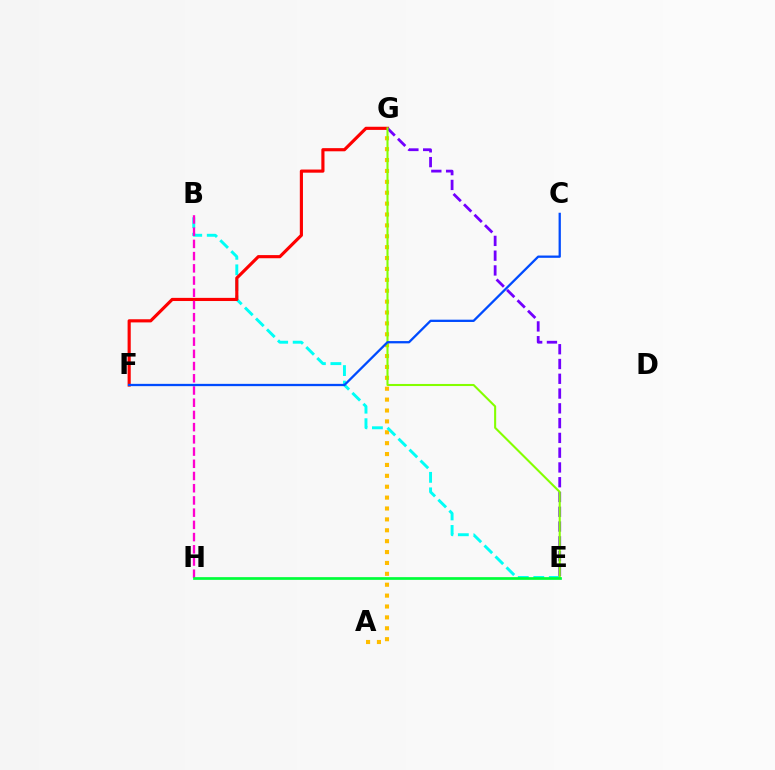{('A', 'G'): [{'color': '#ffbd00', 'line_style': 'dotted', 'thickness': 2.96}], ('B', 'E'): [{'color': '#00fff6', 'line_style': 'dashed', 'thickness': 2.11}], ('F', 'G'): [{'color': '#ff0000', 'line_style': 'solid', 'thickness': 2.27}], ('B', 'H'): [{'color': '#ff00cf', 'line_style': 'dashed', 'thickness': 1.66}], ('E', 'G'): [{'color': '#7200ff', 'line_style': 'dashed', 'thickness': 2.01}, {'color': '#84ff00', 'line_style': 'solid', 'thickness': 1.5}], ('E', 'H'): [{'color': '#00ff39', 'line_style': 'solid', 'thickness': 1.95}], ('C', 'F'): [{'color': '#004bff', 'line_style': 'solid', 'thickness': 1.65}]}